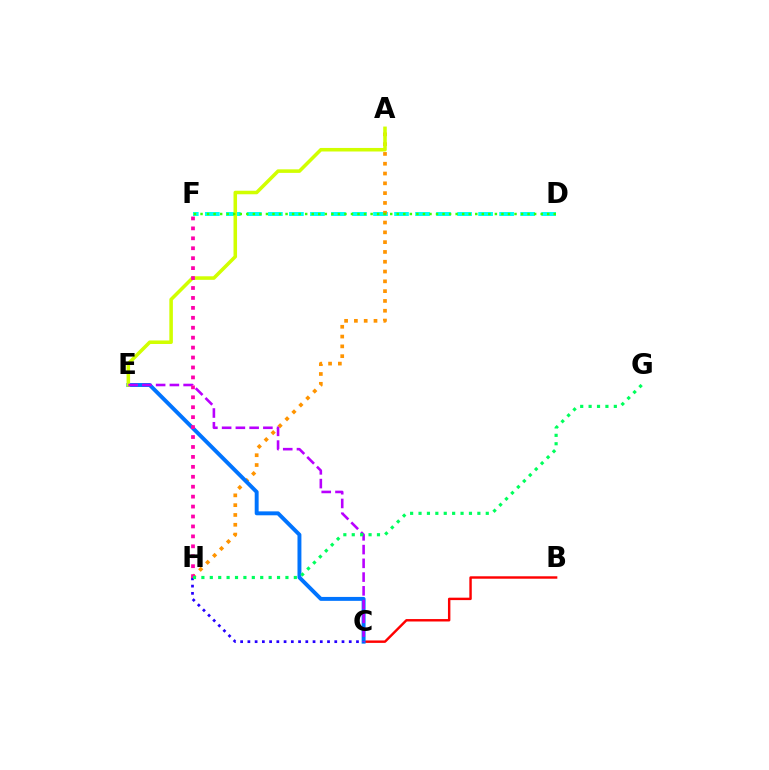{('D', 'F'): [{'color': '#00fff6', 'line_style': 'dashed', 'thickness': 2.86}, {'color': '#3dff00', 'line_style': 'dotted', 'thickness': 1.78}], ('A', 'H'): [{'color': '#ff9400', 'line_style': 'dotted', 'thickness': 2.66}], ('B', 'C'): [{'color': '#ff0000', 'line_style': 'solid', 'thickness': 1.75}], ('C', 'E'): [{'color': '#0074ff', 'line_style': 'solid', 'thickness': 2.82}, {'color': '#b900ff', 'line_style': 'dashed', 'thickness': 1.87}], ('A', 'E'): [{'color': '#d1ff00', 'line_style': 'solid', 'thickness': 2.55}], ('C', 'H'): [{'color': '#2500ff', 'line_style': 'dotted', 'thickness': 1.97}], ('F', 'H'): [{'color': '#ff00ac', 'line_style': 'dotted', 'thickness': 2.7}], ('G', 'H'): [{'color': '#00ff5c', 'line_style': 'dotted', 'thickness': 2.28}]}